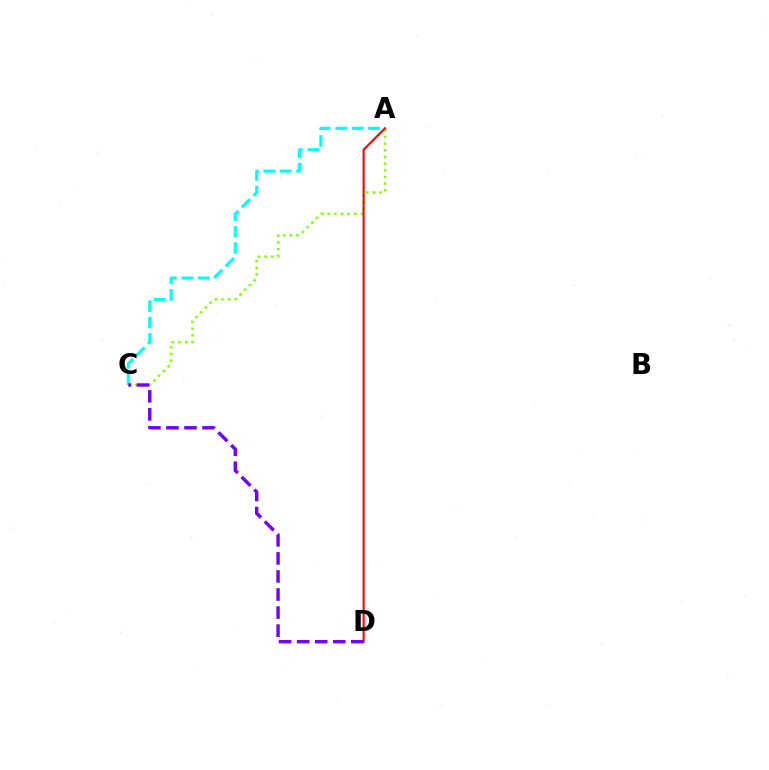{('A', 'C'): [{'color': '#00fff6', 'line_style': 'dashed', 'thickness': 2.23}, {'color': '#84ff00', 'line_style': 'dotted', 'thickness': 1.81}], ('A', 'D'): [{'color': '#ff0000', 'line_style': 'solid', 'thickness': 1.52}], ('C', 'D'): [{'color': '#7200ff', 'line_style': 'dashed', 'thickness': 2.45}]}